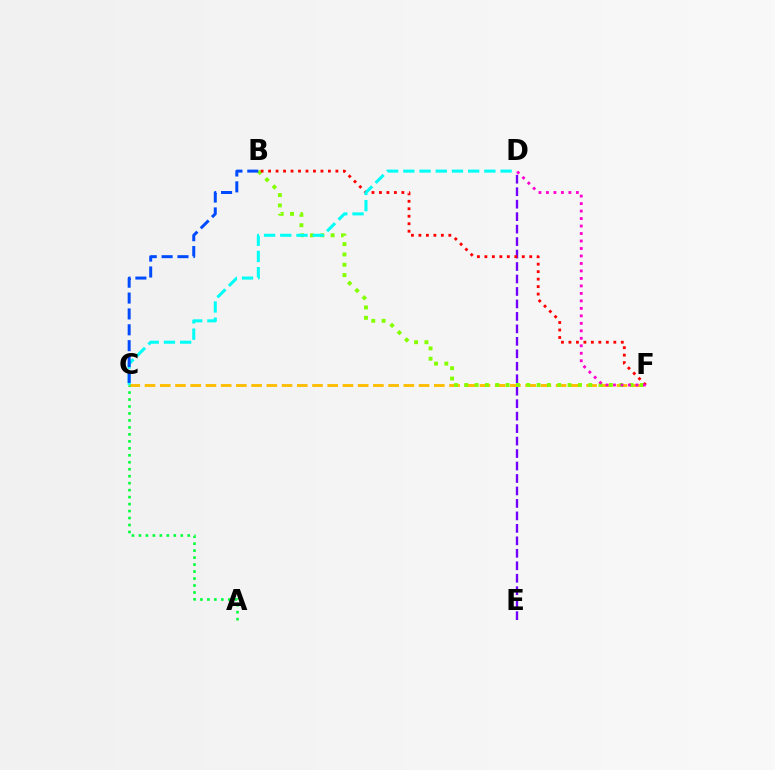{('D', 'E'): [{'color': '#7200ff', 'line_style': 'dashed', 'thickness': 1.69}], ('C', 'F'): [{'color': '#ffbd00', 'line_style': 'dashed', 'thickness': 2.07}], ('B', 'F'): [{'color': '#84ff00', 'line_style': 'dotted', 'thickness': 2.81}, {'color': '#ff0000', 'line_style': 'dotted', 'thickness': 2.03}], ('A', 'C'): [{'color': '#00ff39', 'line_style': 'dotted', 'thickness': 1.89}], ('C', 'D'): [{'color': '#00fff6', 'line_style': 'dashed', 'thickness': 2.2}], ('B', 'C'): [{'color': '#004bff', 'line_style': 'dashed', 'thickness': 2.16}], ('D', 'F'): [{'color': '#ff00cf', 'line_style': 'dotted', 'thickness': 2.03}]}